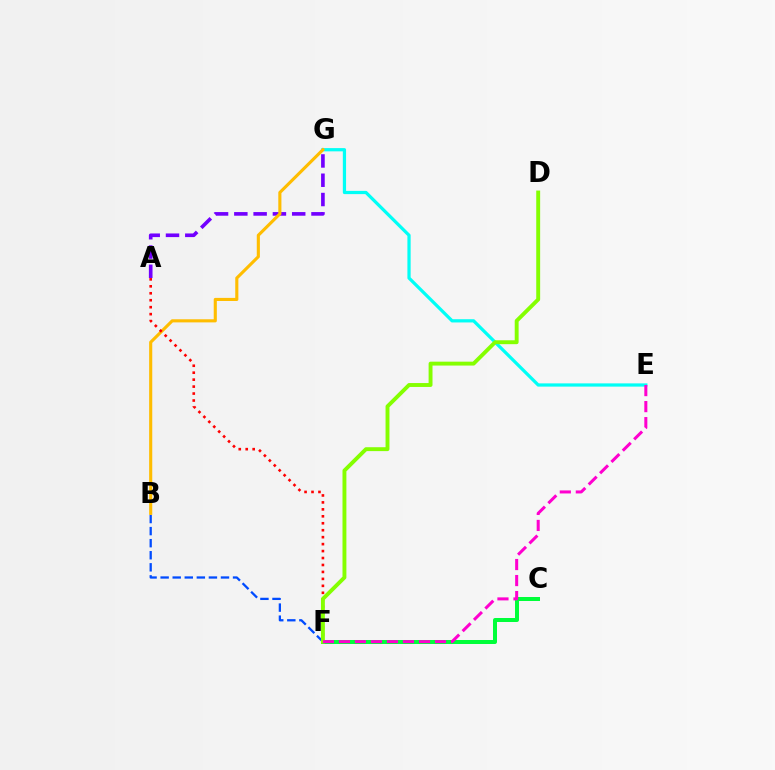{('E', 'G'): [{'color': '#00fff6', 'line_style': 'solid', 'thickness': 2.33}], ('A', 'G'): [{'color': '#7200ff', 'line_style': 'dashed', 'thickness': 2.62}], ('B', 'F'): [{'color': '#004bff', 'line_style': 'dashed', 'thickness': 1.64}], ('B', 'G'): [{'color': '#ffbd00', 'line_style': 'solid', 'thickness': 2.24}], ('C', 'F'): [{'color': '#00ff39', 'line_style': 'solid', 'thickness': 2.87}], ('A', 'F'): [{'color': '#ff0000', 'line_style': 'dotted', 'thickness': 1.89}], ('D', 'F'): [{'color': '#84ff00', 'line_style': 'solid', 'thickness': 2.81}], ('E', 'F'): [{'color': '#ff00cf', 'line_style': 'dashed', 'thickness': 2.18}]}